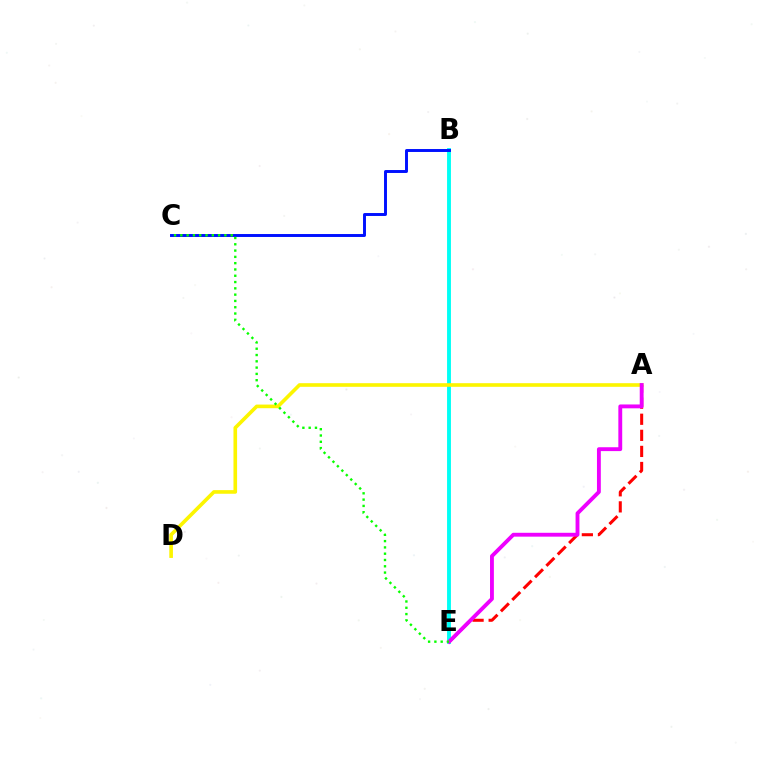{('B', 'E'): [{'color': '#00fff6', 'line_style': 'solid', 'thickness': 2.8}], ('B', 'C'): [{'color': '#0010ff', 'line_style': 'solid', 'thickness': 2.12}], ('A', 'D'): [{'color': '#fcf500', 'line_style': 'solid', 'thickness': 2.61}], ('A', 'E'): [{'color': '#ff0000', 'line_style': 'dashed', 'thickness': 2.18}, {'color': '#ee00ff', 'line_style': 'solid', 'thickness': 2.78}], ('C', 'E'): [{'color': '#08ff00', 'line_style': 'dotted', 'thickness': 1.71}]}